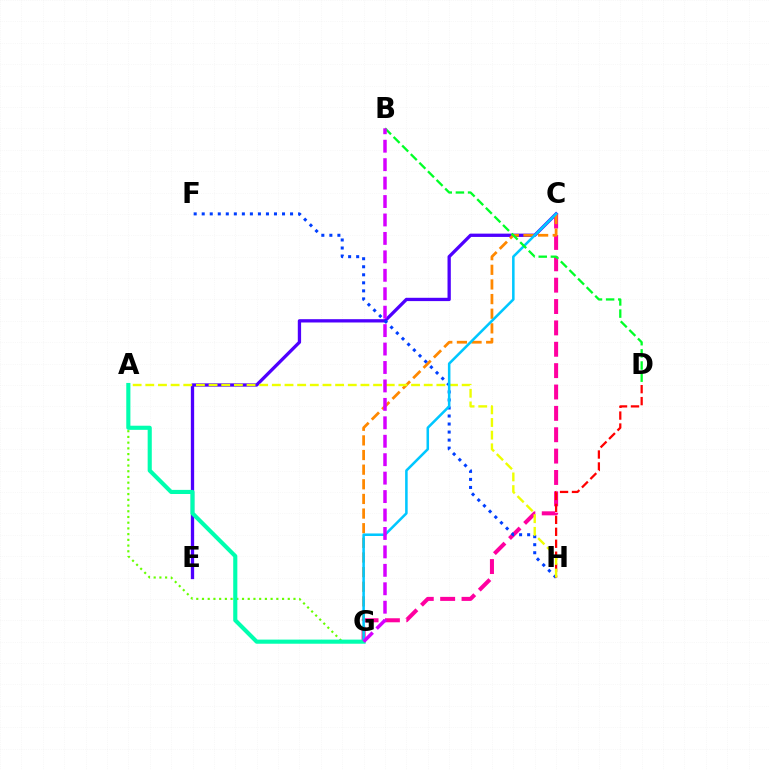{('A', 'G'): [{'color': '#66ff00', 'line_style': 'dotted', 'thickness': 1.55}, {'color': '#00ffaf', 'line_style': 'solid', 'thickness': 2.97}], ('C', 'E'): [{'color': '#4f00ff', 'line_style': 'solid', 'thickness': 2.38}], ('C', 'G'): [{'color': '#ff00a0', 'line_style': 'dashed', 'thickness': 2.9}, {'color': '#ff8800', 'line_style': 'dashed', 'thickness': 1.99}, {'color': '#00c7ff', 'line_style': 'solid', 'thickness': 1.83}], ('F', 'H'): [{'color': '#003fff', 'line_style': 'dotted', 'thickness': 2.18}], ('D', 'H'): [{'color': '#ff0000', 'line_style': 'dashed', 'thickness': 1.62}], ('A', 'H'): [{'color': '#eeff00', 'line_style': 'dashed', 'thickness': 1.72}], ('B', 'D'): [{'color': '#00ff27', 'line_style': 'dashed', 'thickness': 1.65}], ('B', 'G'): [{'color': '#d600ff', 'line_style': 'dashed', 'thickness': 2.51}]}